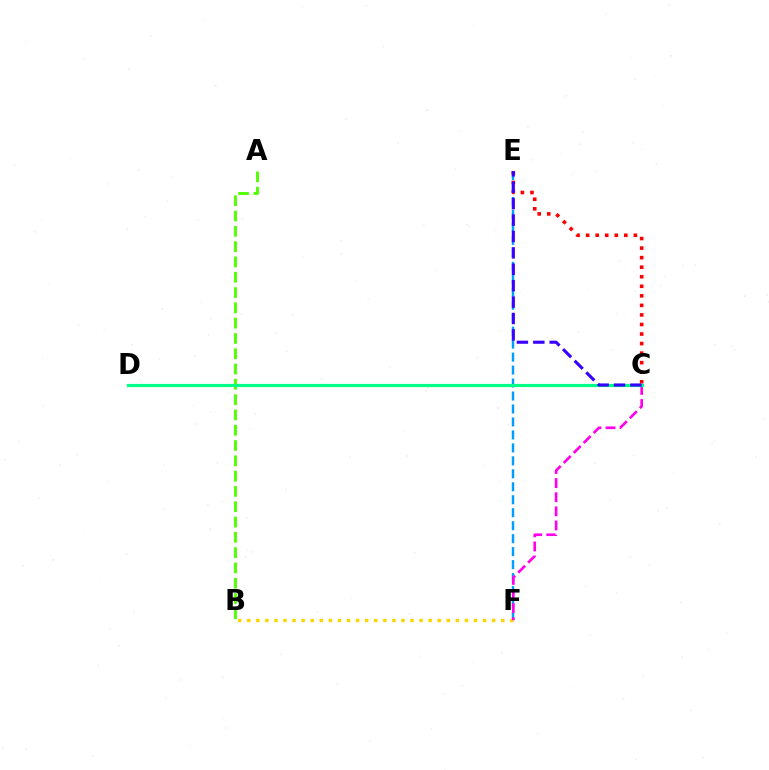{('A', 'B'): [{'color': '#4fff00', 'line_style': 'dashed', 'thickness': 2.08}], ('E', 'F'): [{'color': '#009eff', 'line_style': 'dashed', 'thickness': 1.76}], ('B', 'F'): [{'color': '#ffd500', 'line_style': 'dotted', 'thickness': 2.46}], ('C', 'F'): [{'color': '#ff00ed', 'line_style': 'dashed', 'thickness': 1.92}], ('C', 'E'): [{'color': '#ff0000', 'line_style': 'dotted', 'thickness': 2.59}, {'color': '#3700ff', 'line_style': 'dashed', 'thickness': 2.23}], ('C', 'D'): [{'color': '#00ff86', 'line_style': 'solid', 'thickness': 2.29}]}